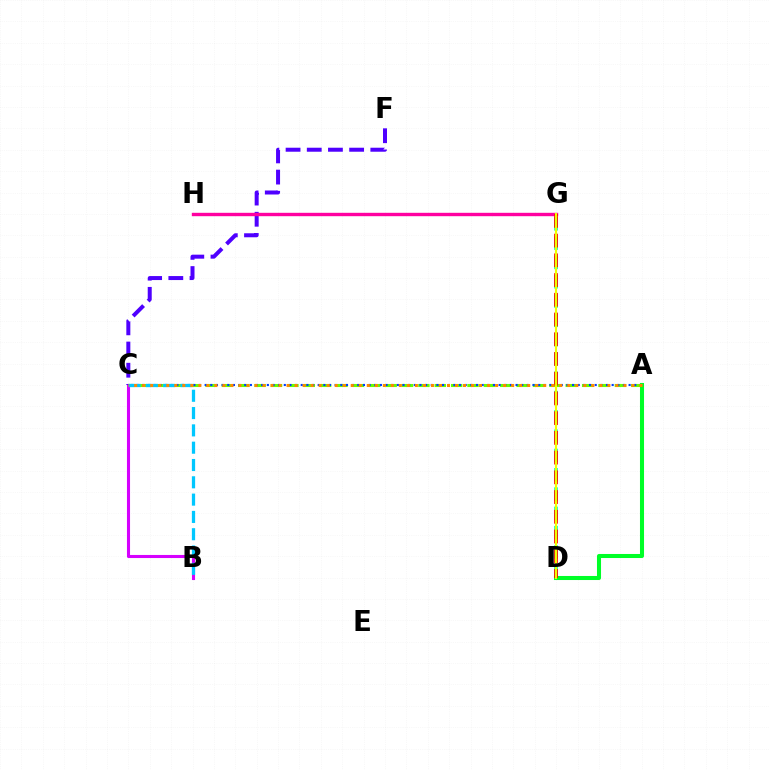{('D', 'G'): [{'color': '#00ffaf', 'line_style': 'dashed', 'thickness': 2.62}, {'color': '#ff0000', 'line_style': 'dashed', 'thickness': 2.68}, {'color': '#eeff00', 'line_style': 'solid', 'thickness': 1.53}], ('A', 'C'): [{'color': '#66ff00', 'line_style': 'dashed', 'thickness': 2.22}, {'color': '#003fff', 'line_style': 'dotted', 'thickness': 1.54}, {'color': '#ff8800', 'line_style': 'dotted', 'thickness': 2.18}], ('B', 'C'): [{'color': '#d600ff', 'line_style': 'solid', 'thickness': 2.22}, {'color': '#00c7ff', 'line_style': 'dashed', 'thickness': 2.35}], ('C', 'F'): [{'color': '#4f00ff', 'line_style': 'dashed', 'thickness': 2.88}], ('G', 'H'): [{'color': '#ff00a0', 'line_style': 'solid', 'thickness': 2.44}], ('A', 'D'): [{'color': '#00ff27', 'line_style': 'solid', 'thickness': 2.92}]}